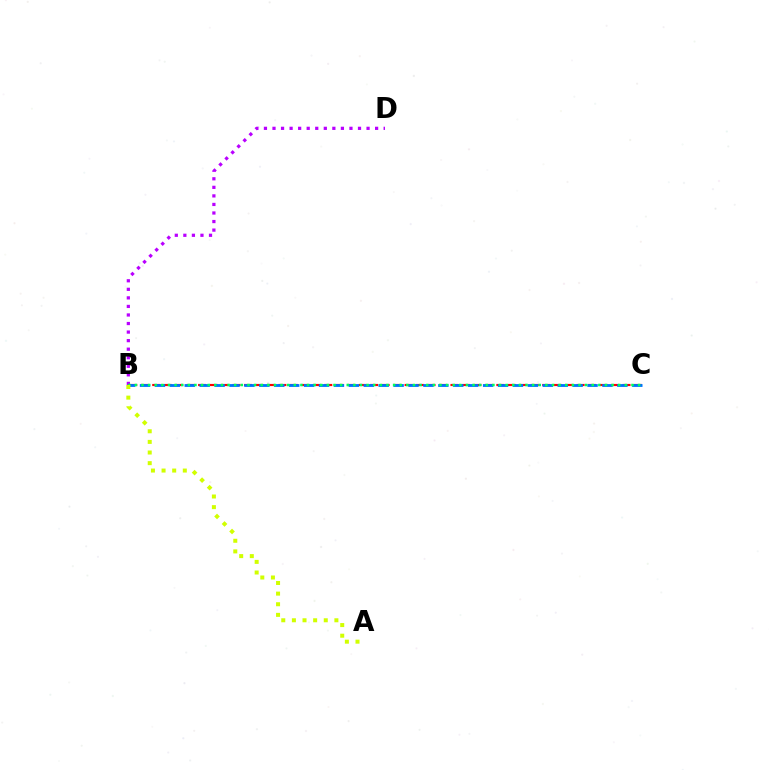{('B', 'D'): [{'color': '#b900ff', 'line_style': 'dotted', 'thickness': 2.32}], ('B', 'C'): [{'color': '#ff0000', 'line_style': 'dashed', 'thickness': 1.56}, {'color': '#0074ff', 'line_style': 'dashed', 'thickness': 2.03}, {'color': '#00ff5c', 'line_style': 'dotted', 'thickness': 1.8}], ('A', 'B'): [{'color': '#d1ff00', 'line_style': 'dotted', 'thickness': 2.89}]}